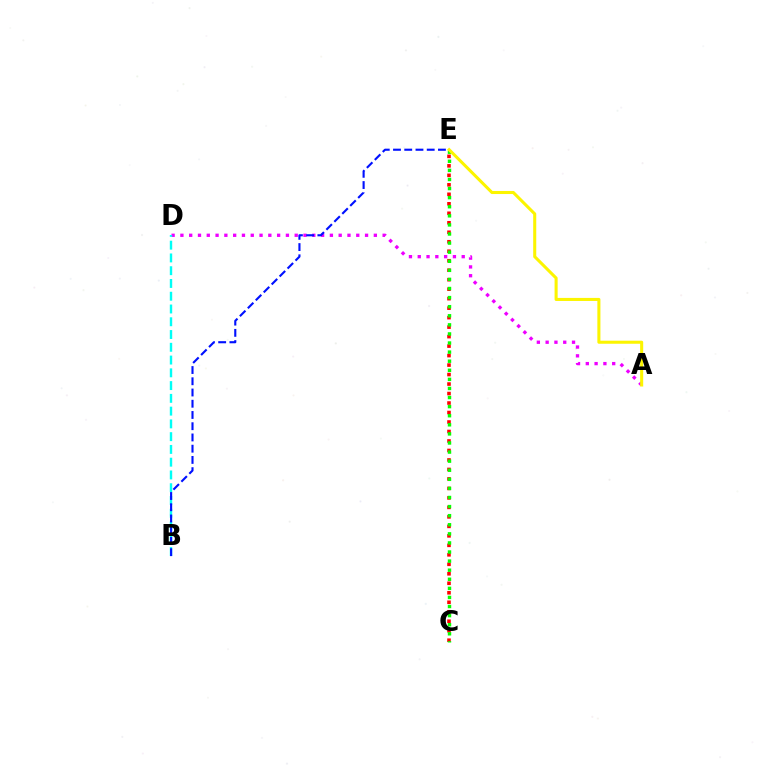{('A', 'D'): [{'color': '#ee00ff', 'line_style': 'dotted', 'thickness': 2.39}], ('C', 'E'): [{'color': '#ff0000', 'line_style': 'dotted', 'thickness': 2.58}, {'color': '#08ff00', 'line_style': 'dotted', 'thickness': 2.47}], ('B', 'D'): [{'color': '#00fff6', 'line_style': 'dashed', 'thickness': 1.73}], ('B', 'E'): [{'color': '#0010ff', 'line_style': 'dashed', 'thickness': 1.53}], ('A', 'E'): [{'color': '#fcf500', 'line_style': 'solid', 'thickness': 2.2}]}